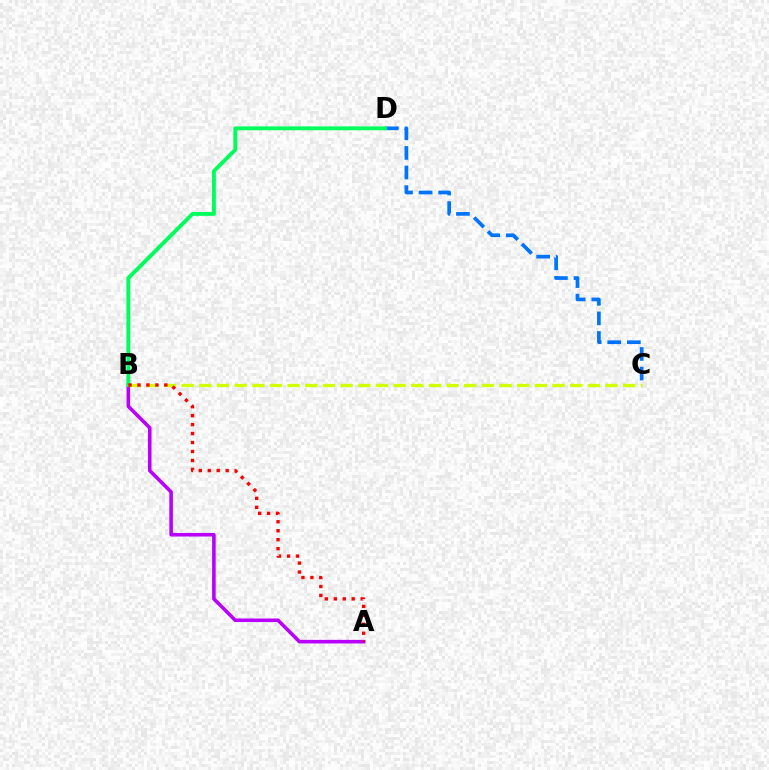{('B', 'C'): [{'color': '#d1ff00', 'line_style': 'dashed', 'thickness': 2.4}], ('A', 'B'): [{'color': '#b900ff', 'line_style': 'solid', 'thickness': 2.58}, {'color': '#ff0000', 'line_style': 'dotted', 'thickness': 2.43}], ('C', 'D'): [{'color': '#0074ff', 'line_style': 'dashed', 'thickness': 2.66}], ('B', 'D'): [{'color': '#00ff5c', 'line_style': 'solid', 'thickness': 2.8}]}